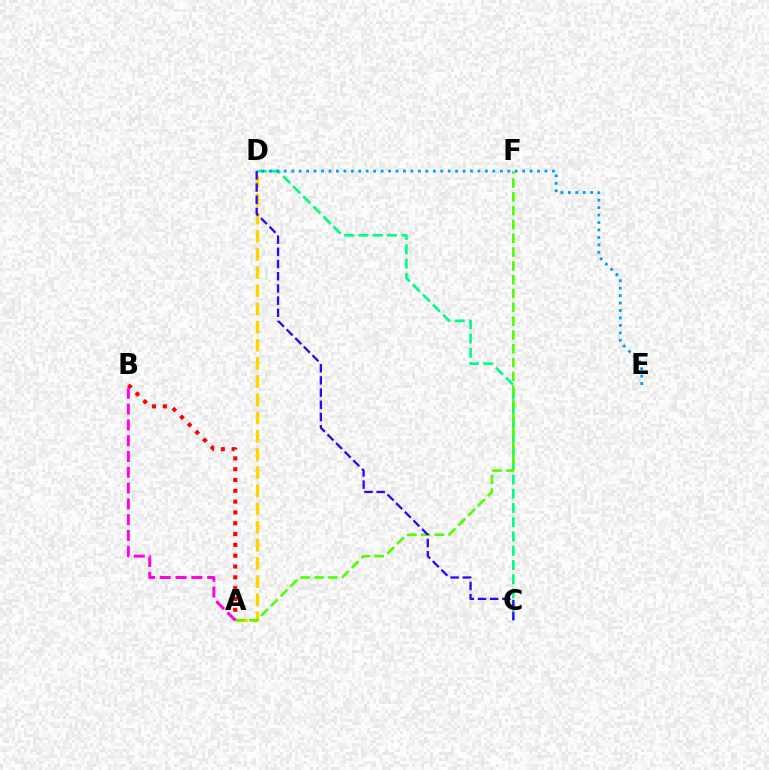{('C', 'D'): [{'color': '#00ff86', 'line_style': 'dashed', 'thickness': 1.94}, {'color': '#3700ff', 'line_style': 'dashed', 'thickness': 1.66}], ('A', 'B'): [{'color': '#ff0000', 'line_style': 'dotted', 'thickness': 2.94}, {'color': '#ff00ed', 'line_style': 'dashed', 'thickness': 2.15}], ('A', 'D'): [{'color': '#ffd500', 'line_style': 'dashed', 'thickness': 2.47}], ('A', 'F'): [{'color': '#4fff00', 'line_style': 'dashed', 'thickness': 1.88}], ('D', 'E'): [{'color': '#009eff', 'line_style': 'dotted', 'thickness': 2.02}]}